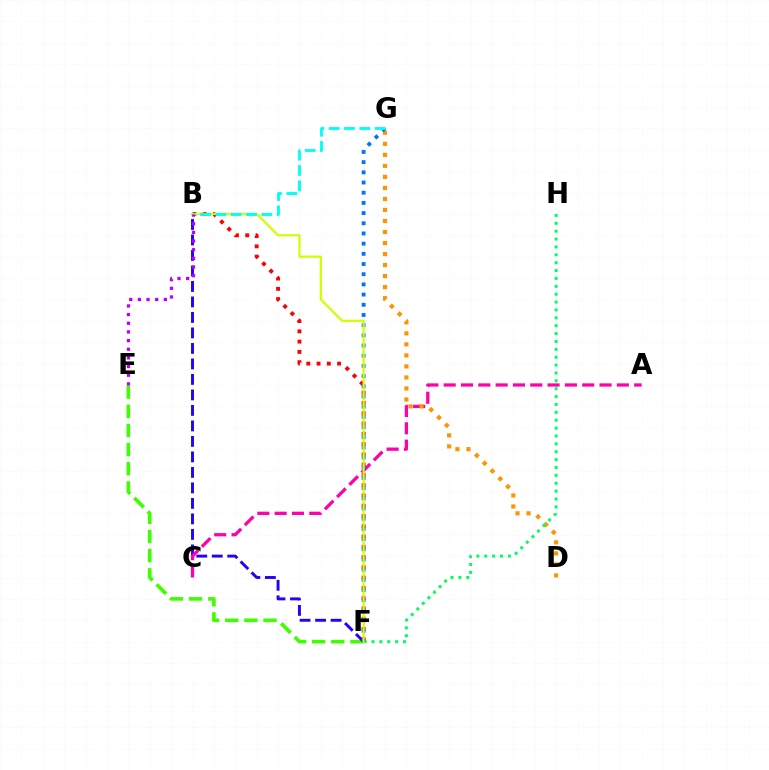{('E', 'F'): [{'color': '#3dff00', 'line_style': 'dashed', 'thickness': 2.6}], ('B', 'F'): [{'color': '#2500ff', 'line_style': 'dashed', 'thickness': 2.11}, {'color': '#ff0000', 'line_style': 'dotted', 'thickness': 2.79}, {'color': '#d1ff00', 'line_style': 'solid', 'thickness': 1.61}], ('A', 'C'): [{'color': '#ff00ac', 'line_style': 'dashed', 'thickness': 2.35}], ('D', 'G'): [{'color': '#ff9400', 'line_style': 'dotted', 'thickness': 2.99}], ('F', 'H'): [{'color': '#00ff5c', 'line_style': 'dotted', 'thickness': 2.14}], ('F', 'G'): [{'color': '#0074ff', 'line_style': 'dotted', 'thickness': 2.77}], ('B', 'G'): [{'color': '#00fff6', 'line_style': 'dashed', 'thickness': 2.08}], ('B', 'E'): [{'color': '#b900ff', 'line_style': 'dotted', 'thickness': 2.35}]}